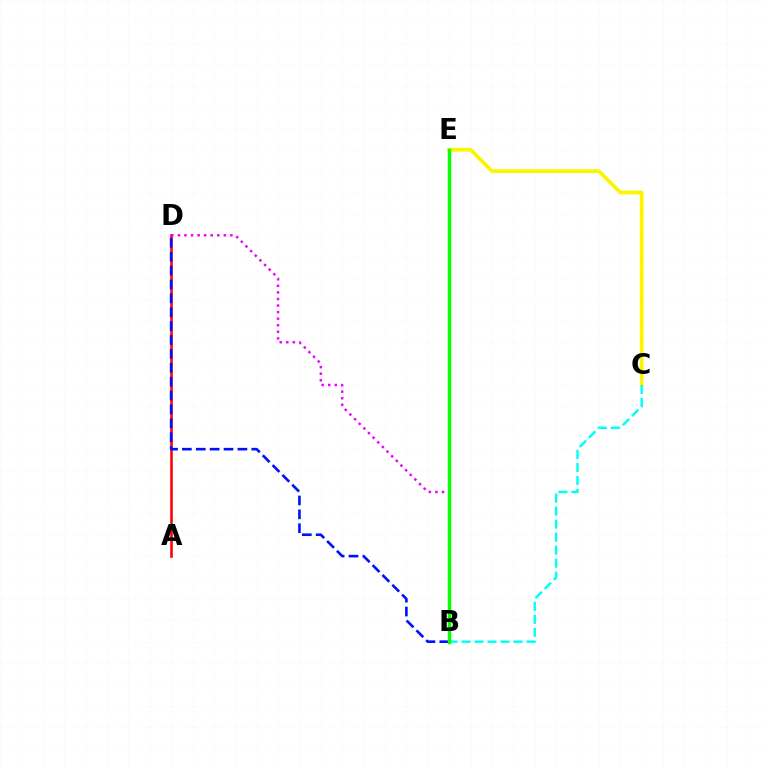{('C', 'E'): [{'color': '#fcf500', 'line_style': 'solid', 'thickness': 2.7}], ('A', 'D'): [{'color': '#ff0000', 'line_style': 'solid', 'thickness': 1.86}], ('B', 'C'): [{'color': '#00fff6', 'line_style': 'dashed', 'thickness': 1.77}], ('B', 'D'): [{'color': '#0010ff', 'line_style': 'dashed', 'thickness': 1.89}, {'color': '#ee00ff', 'line_style': 'dotted', 'thickness': 1.78}], ('B', 'E'): [{'color': '#08ff00', 'line_style': 'solid', 'thickness': 2.51}]}